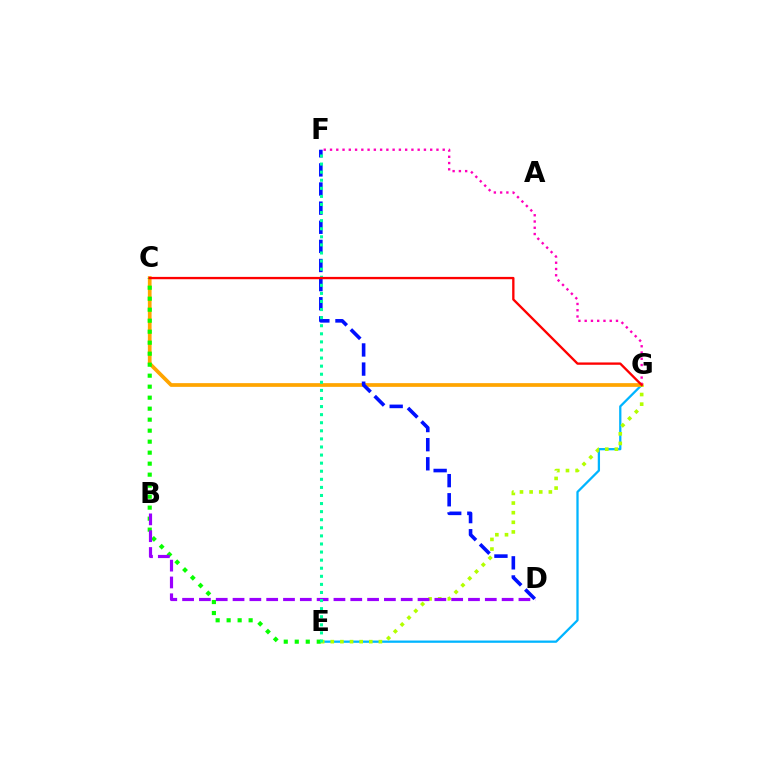{('E', 'G'): [{'color': '#00b5ff', 'line_style': 'solid', 'thickness': 1.64}, {'color': '#b3ff00', 'line_style': 'dotted', 'thickness': 2.62}], ('C', 'G'): [{'color': '#ffa500', 'line_style': 'solid', 'thickness': 2.68}, {'color': '#ff0000', 'line_style': 'solid', 'thickness': 1.68}], ('C', 'E'): [{'color': '#08ff00', 'line_style': 'dotted', 'thickness': 2.99}], ('D', 'F'): [{'color': '#0010ff', 'line_style': 'dashed', 'thickness': 2.6}], ('F', 'G'): [{'color': '#ff00bd', 'line_style': 'dotted', 'thickness': 1.7}], ('B', 'D'): [{'color': '#9b00ff', 'line_style': 'dashed', 'thickness': 2.28}], ('E', 'F'): [{'color': '#00ff9d', 'line_style': 'dotted', 'thickness': 2.2}]}